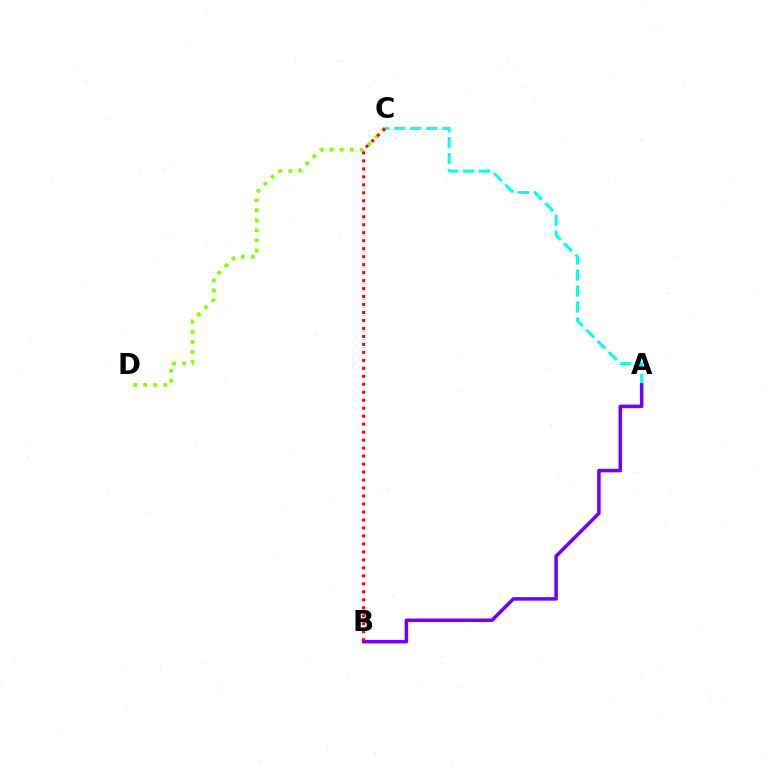{('A', 'C'): [{'color': '#00fff6', 'line_style': 'dashed', 'thickness': 2.17}], ('A', 'B'): [{'color': '#7200ff', 'line_style': 'solid', 'thickness': 2.55}], ('C', 'D'): [{'color': '#84ff00', 'line_style': 'dotted', 'thickness': 2.73}], ('B', 'C'): [{'color': '#ff0000', 'line_style': 'dotted', 'thickness': 2.17}]}